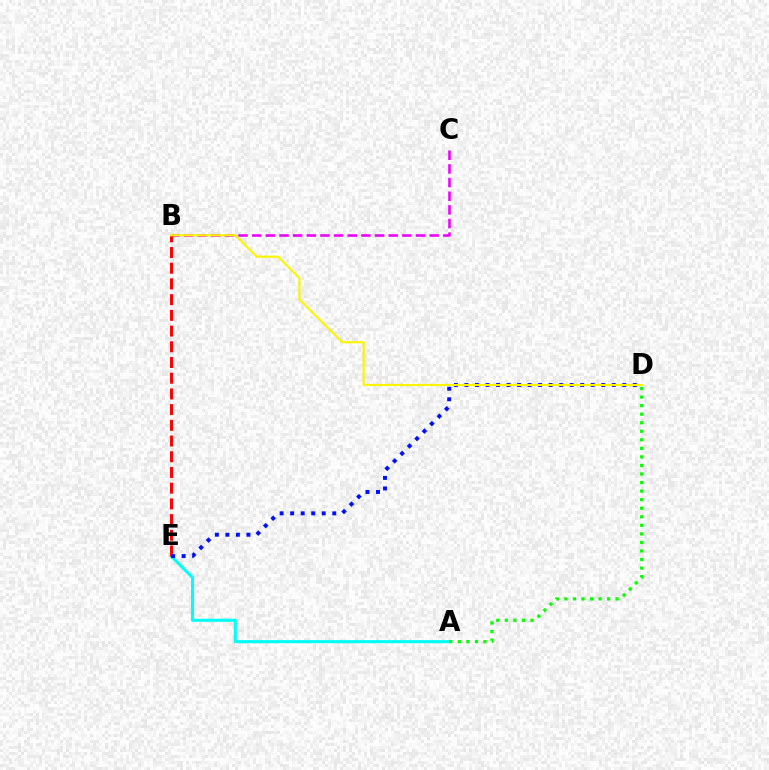{('A', 'E'): [{'color': '#00fff6', 'line_style': 'solid', 'thickness': 2.21}], ('B', 'C'): [{'color': '#ee00ff', 'line_style': 'dashed', 'thickness': 1.85}], ('B', 'E'): [{'color': '#ff0000', 'line_style': 'dashed', 'thickness': 2.13}], ('D', 'E'): [{'color': '#0010ff', 'line_style': 'dotted', 'thickness': 2.86}], ('B', 'D'): [{'color': '#fcf500', 'line_style': 'solid', 'thickness': 1.55}], ('A', 'D'): [{'color': '#08ff00', 'line_style': 'dotted', 'thickness': 2.32}]}